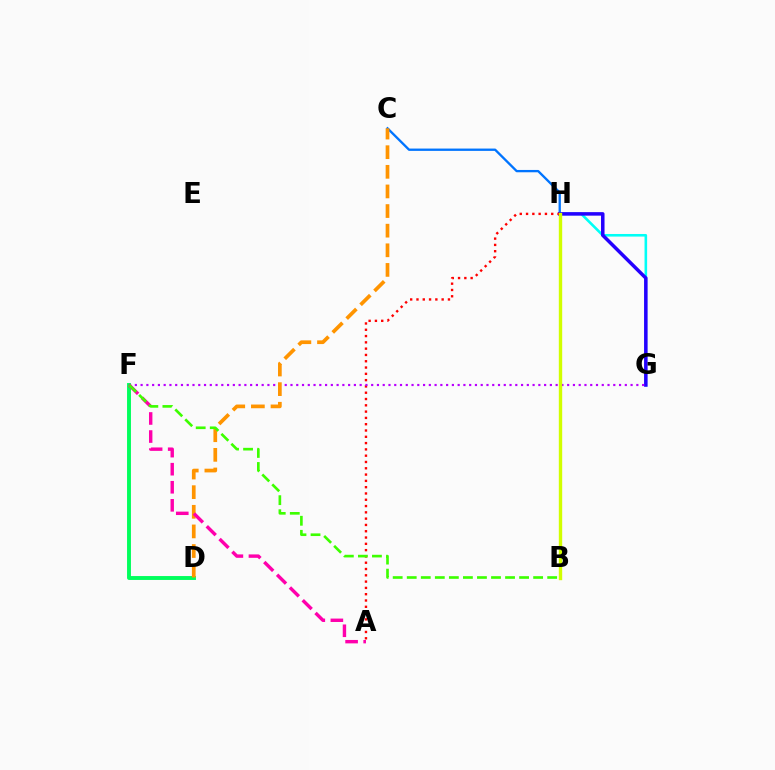{('D', 'F'): [{'color': '#00ff5c', 'line_style': 'solid', 'thickness': 2.8}], ('G', 'H'): [{'color': '#00fff6', 'line_style': 'solid', 'thickness': 1.87}, {'color': '#2500ff', 'line_style': 'solid', 'thickness': 2.53}], ('C', 'H'): [{'color': '#0074ff', 'line_style': 'solid', 'thickness': 1.67}], ('A', 'H'): [{'color': '#ff0000', 'line_style': 'dotted', 'thickness': 1.71}], ('F', 'G'): [{'color': '#b900ff', 'line_style': 'dotted', 'thickness': 1.57}], ('B', 'H'): [{'color': '#d1ff00', 'line_style': 'solid', 'thickness': 2.43}], ('C', 'D'): [{'color': '#ff9400', 'line_style': 'dashed', 'thickness': 2.67}], ('A', 'F'): [{'color': '#ff00ac', 'line_style': 'dashed', 'thickness': 2.45}], ('B', 'F'): [{'color': '#3dff00', 'line_style': 'dashed', 'thickness': 1.91}]}